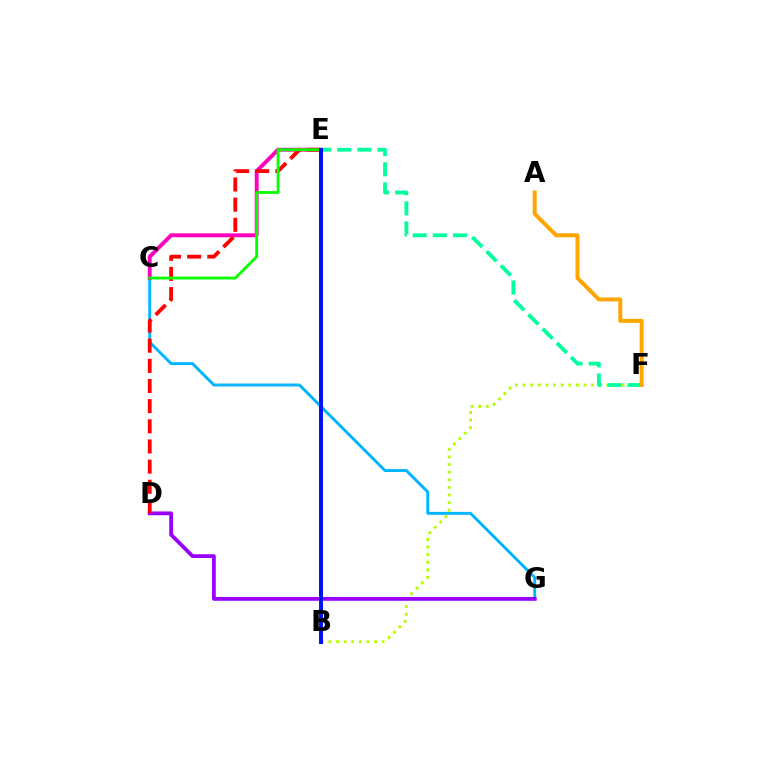{('C', 'G'): [{'color': '#00b5ff', 'line_style': 'solid', 'thickness': 2.1}], ('B', 'F'): [{'color': '#b3ff00', 'line_style': 'dotted', 'thickness': 2.07}], ('D', 'G'): [{'color': '#9b00ff', 'line_style': 'solid', 'thickness': 2.72}], ('C', 'E'): [{'color': '#ff00bd', 'line_style': 'solid', 'thickness': 2.81}, {'color': '#08ff00', 'line_style': 'solid', 'thickness': 2.05}], ('E', 'F'): [{'color': '#00ff9d', 'line_style': 'dashed', 'thickness': 2.74}], ('A', 'F'): [{'color': '#ffa500', 'line_style': 'solid', 'thickness': 2.87}], ('D', 'E'): [{'color': '#ff0000', 'line_style': 'dashed', 'thickness': 2.74}], ('B', 'E'): [{'color': '#0010ff', 'line_style': 'solid', 'thickness': 2.84}]}